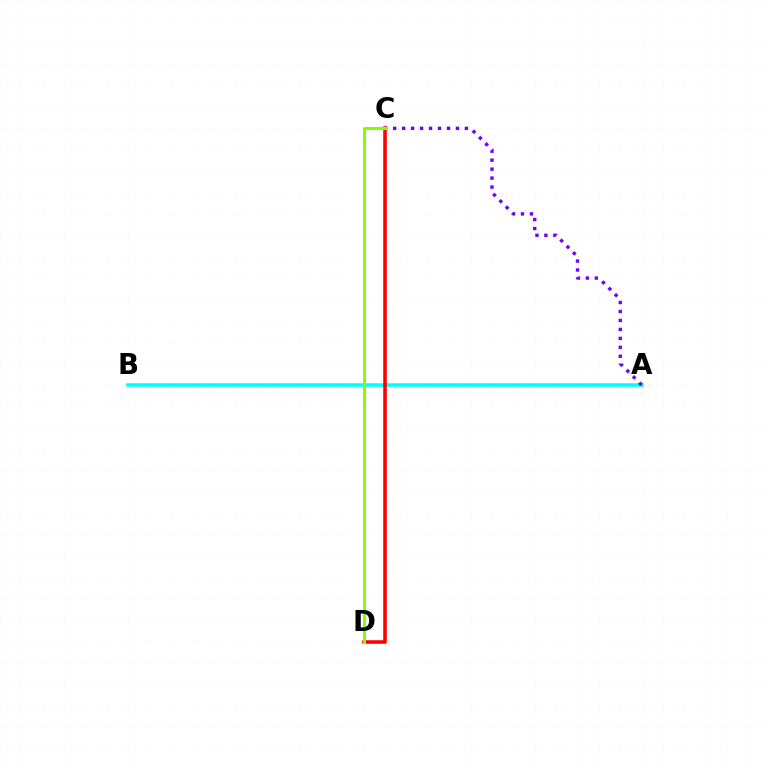{('A', 'B'): [{'color': '#00fff6', 'line_style': 'solid', 'thickness': 2.53}], ('C', 'D'): [{'color': '#ff0000', 'line_style': 'solid', 'thickness': 2.56}, {'color': '#84ff00', 'line_style': 'solid', 'thickness': 2.16}], ('A', 'C'): [{'color': '#7200ff', 'line_style': 'dotted', 'thickness': 2.44}]}